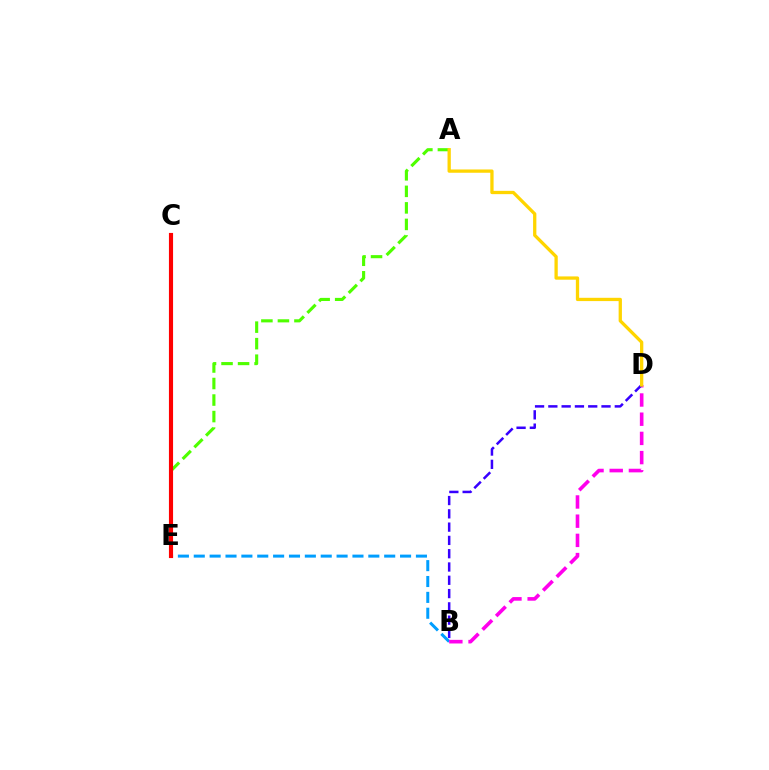{('A', 'E'): [{'color': '#4fff00', 'line_style': 'dashed', 'thickness': 2.25}], ('B', 'E'): [{'color': '#009eff', 'line_style': 'dashed', 'thickness': 2.16}], ('B', 'D'): [{'color': '#ff00ed', 'line_style': 'dashed', 'thickness': 2.61}, {'color': '#3700ff', 'line_style': 'dashed', 'thickness': 1.81}], ('C', 'E'): [{'color': '#00ff86', 'line_style': 'dotted', 'thickness': 2.8}, {'color': '#ff0000', 'line_style': 'solid', 'thickness': 2.97}], ('A', 'D'): [{'color': '#ffd500', 'line_style': 'solid', 'thickness': 2.37}]}